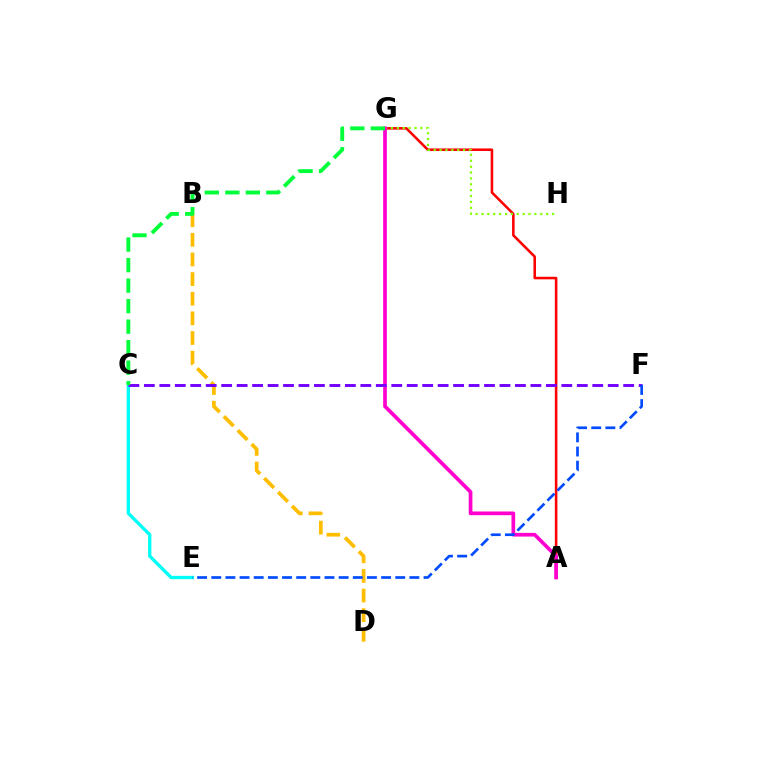{('A', 'G'): [{'color': '#ff0000', 'line_style': 'solid', 'thickness': 1.84}, {'color': '#ff00cf', 'line_style': 'solid', 'thickness': 2.66}], ('B', 'D'): [{'color': '#ffbd00', 'line_style': 'dashed', 'thickness': 2.67}], ('G', 'H'): [{'color': '#84ff00', 'line_style': 'dotted', 'thickness': 1.6}], ('C', 'E'): [{'color': '#00fff6', 'line_style': 'solid', 'thickness': 2.39}], ('C', 'F'): [{'color': '#7200ff', 'line_style': 'dashed', 'thickness': 2.1}], ('E', 'F'): [{'color': '#004bff', 'line_style': 'dashed', 'thickness': 1.92}], ('C', 'G'): [{'color': '#00ff39', 'line_style': 'dashed', 'thickness': 2.79}]}